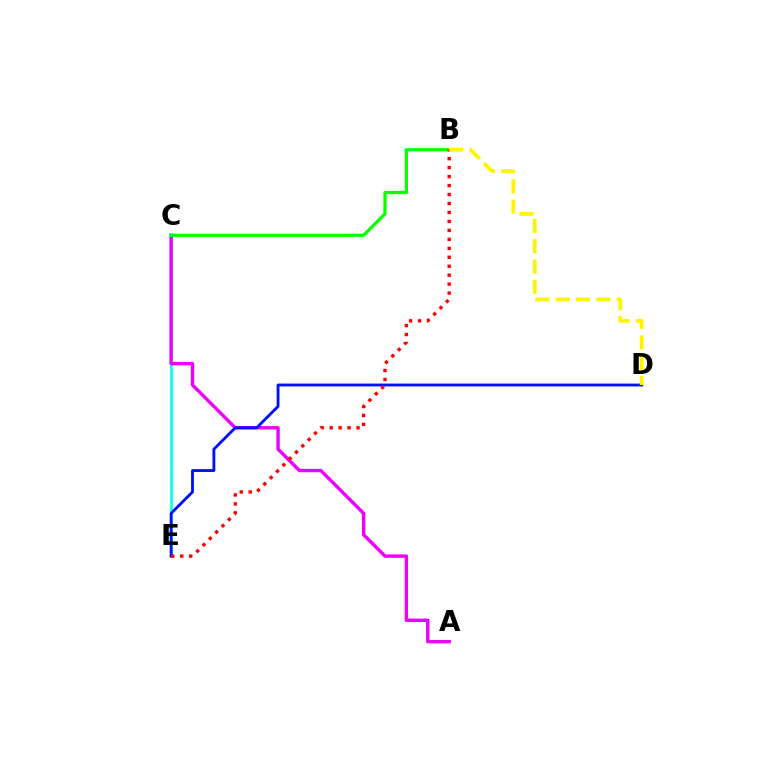{('C', 'E'): [{'color': '#00fff6', 'line_style': 'solid', 'thickness': 1.95}], ('A', 'C'): [{'color': '#ee00ff', 'line_style': 'solid', 'thickness': 2.45}], ('B', 'C'): [{'color': '#08ff00', 'line_style': 'solid', 'thickness': 2.31}], ('D', 'E'): [{'color': '#0010ff', 'line_style': 'solid', 'thickness': 2.04}], ('B', 'E'): [{'color': '#ff0000', 'line_style': 'dotted', 'thickness': 2.43}], ('B', 'D'): [{'color': '#fcf500', 'line_style': 'dashed', 'thickness': 2.76}]}